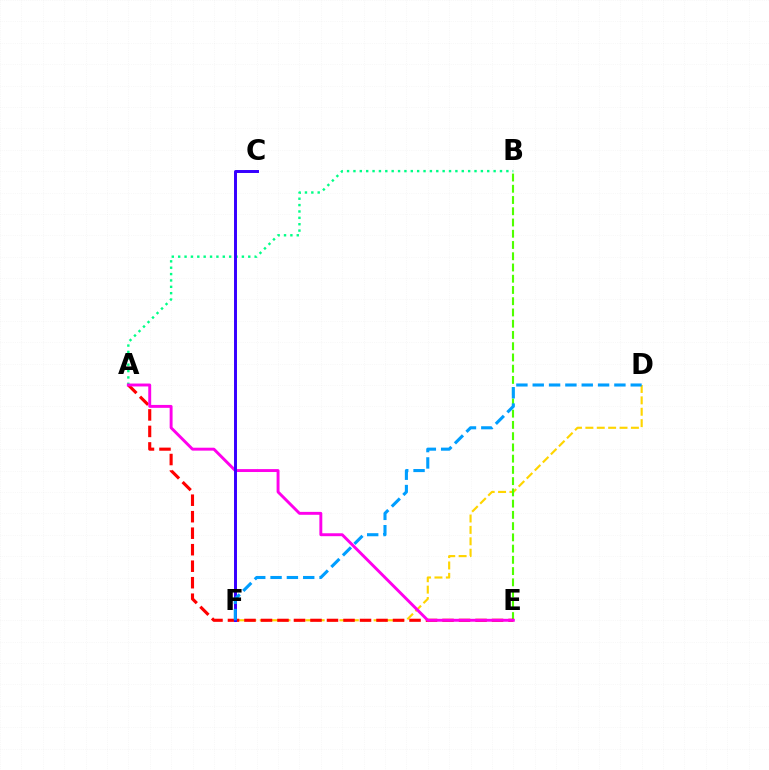{('A', 'B'): [{'color': '#00ff86', 'line_style': 'dotted', 'thickness': 1.73}], ('D', 'F'): [{'color': '#ffd500', 'line_style': 'dashed', 'thickness': 1.55}, {'color': '#009eff', 'line_style': 'dashed', 'thickness': 2.22}], ('B', 'E'): [{'color': '#4fff00', 'line_style': 'dashed', 'thickness': 1.53}], ('A', 'E'): [{'color': '#ff0000', 'line_style': 'dashed', 'thickness': 2.24}, {'color': '#ff00ed', 'line_style': 'solid', 'thickness': 2.1}], ('C', 'F'): [{'color': '#3700ff', 'line_style': 'solid', 'thickness': 2.13}]}